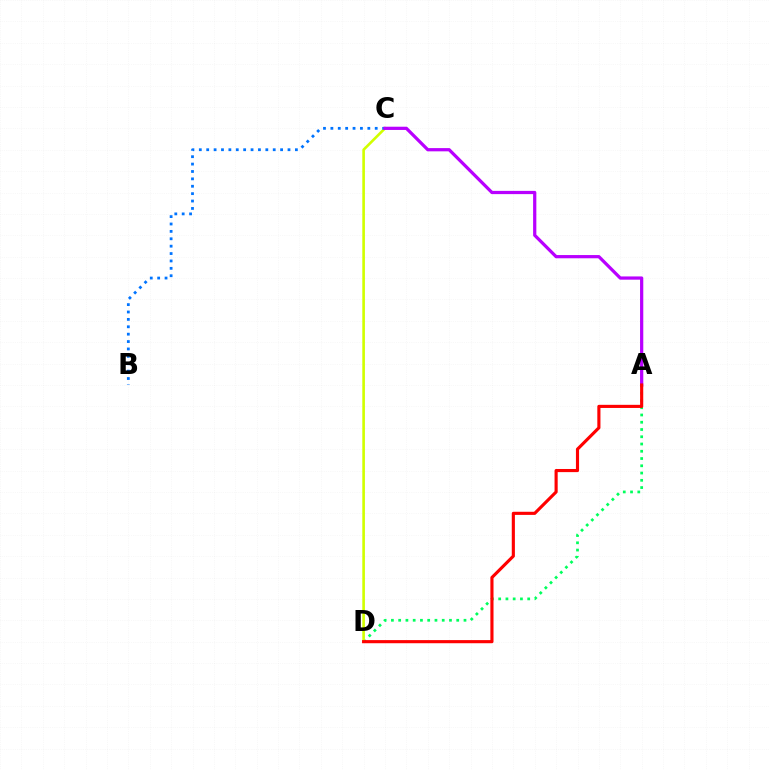{('A', 'D'): [{'color': '#00ff5c', 'line_style': 'dotted', 'thickness': 1.97}, {'color': '#ff0000', 'line_style': 'solid', 'thickness': 2.25}], ('C', 'D'): [{'color': '#d1ff00', 'line_style': 'solid', 'thickness': 1.89}], ('B', 'C'): [{'color': '#0074ff', 'line_style': 'dotted', 'thickness': 2.01}], ('A', 'C'): [{'color': '#b900ff', 'line_style': 'solid', 'thickness': 2.33}]}